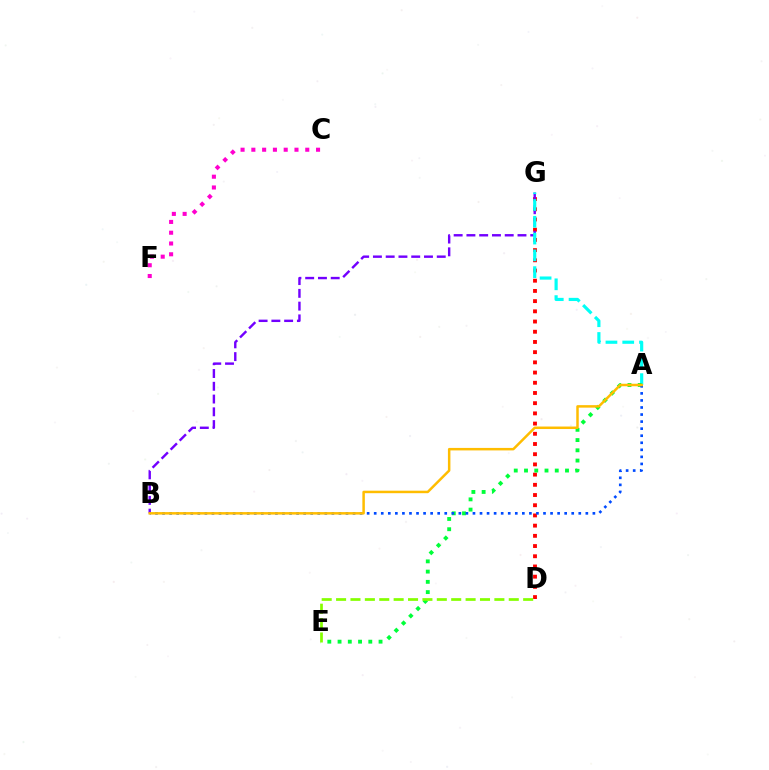{('D', 'G'): [{'color': '#ff0000', 'line_style': 'dotted', 'thickness': 2.77}], ('C', 'F'): [{'color': '#ff00cf', 'line_style': 'dotted', 'thickness': 2.93}], ('B', 'G'): [{'color': '#7200ff', 'line_style': 'dashed', 'thickness': 1.73}], ('A', 'G'): [{'color': '#00fff6', 'line_style': 'dashed', 'thickness': 2.28}], ('A', 'E'): [{'color': '#00ff39', 'line_style': 'dotted', 'thickness': 2.78}], ('D', 'E'): [{'color': '#84ff00', 'line_style': 'dashed', 'thickness': 1.95}], ('A', 'B'): [{'color': '#004bff', 'line_style': 'dotted', 'thickness': 1.92}, {'color': '#ffbd00', 'line_style': 'solid', 'thickness': 1.8}]}